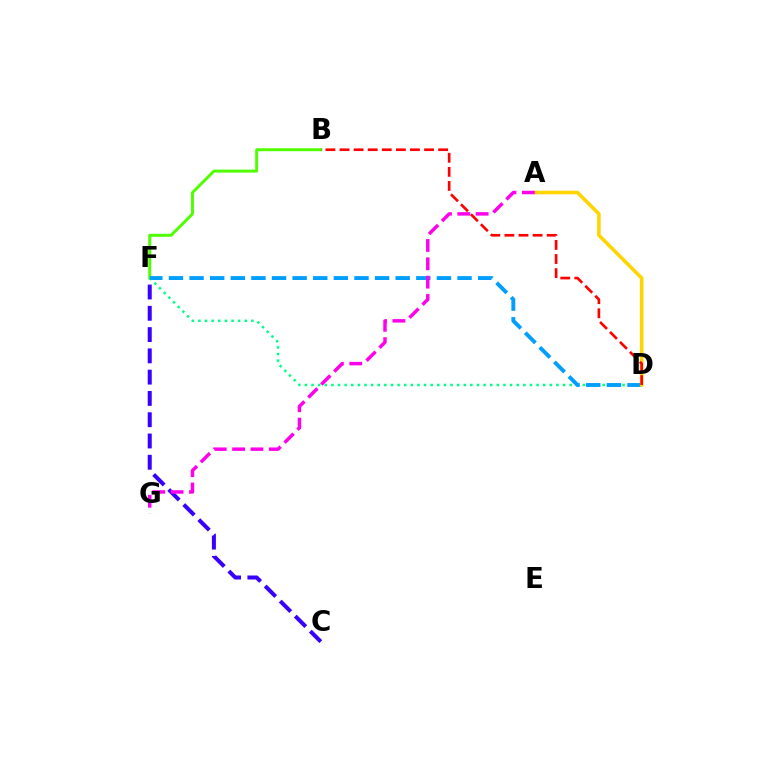{('D', 'F'): [{'color': '#00ff86', 'line_style': 'dotted', 'thickness': 1.8}, {'color': '#009eff', 'line_style': 'dashed', 'thickness': 2.8}], ('C', 'F'): [{'color': '#3700ff', 'line_style': 'dashed', 'thickness': 2.89}], ('B', 'F'): [{'color': '#4fff00', 'line_style': 'solid', 'thickness': 2.13}], ('A', 'D'): [{'color': '#ffd500', 'line_style': 'solid', 'thickness': 2.57}], ('B', 'D'): [{'color': '#ff0000', 'line_style': 'dashed', 'thickness': 1.91}], ('A', 'G'): [{'color': '#ff00ed', 'line_style': 'dashed', 'thickness': 2.49}]}